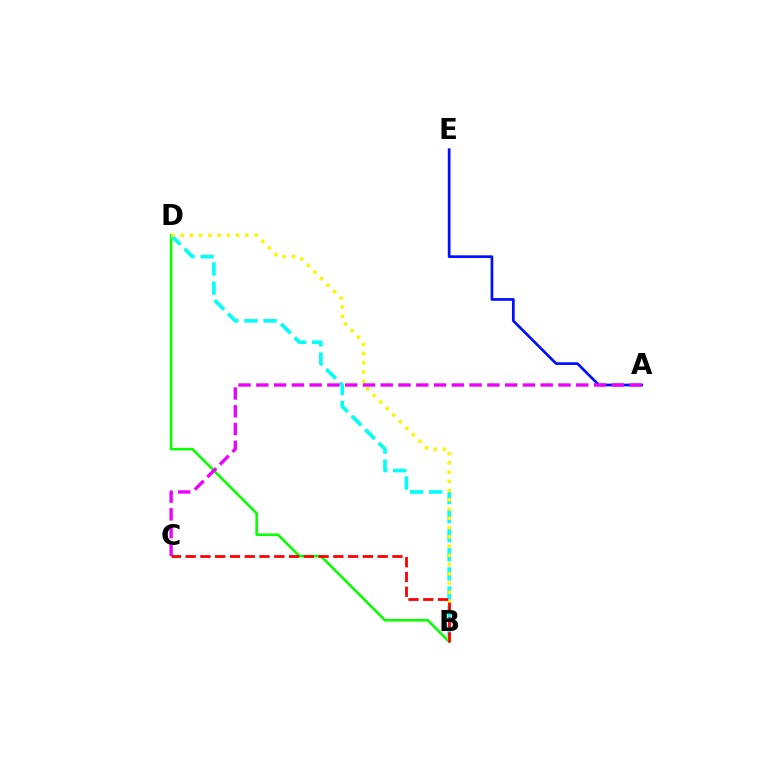{('B', 'D'): [{'color': '#08ff00', 'line_style': 'solid', 'thickness': 1.86}, {'color': '#00fff6', 'line_style': 'dashed', 'thickness': 2.59}, {'color': '#fcf500', 'line_style': 'dotted', 'thickness': 2.51}], ('A', 'E'): [{'color': '#0010ff', 'line_style': 'solid', 'thickness': 1.95}], ('A', 'C'): [{'color': '#ee00ff', 'line_style': 'dashed', 'thickness': 2.41}], ('B', 'C'): [{'color': '#ff0000', 'line_style': 'dashed', 'thickness': 2.01}]}